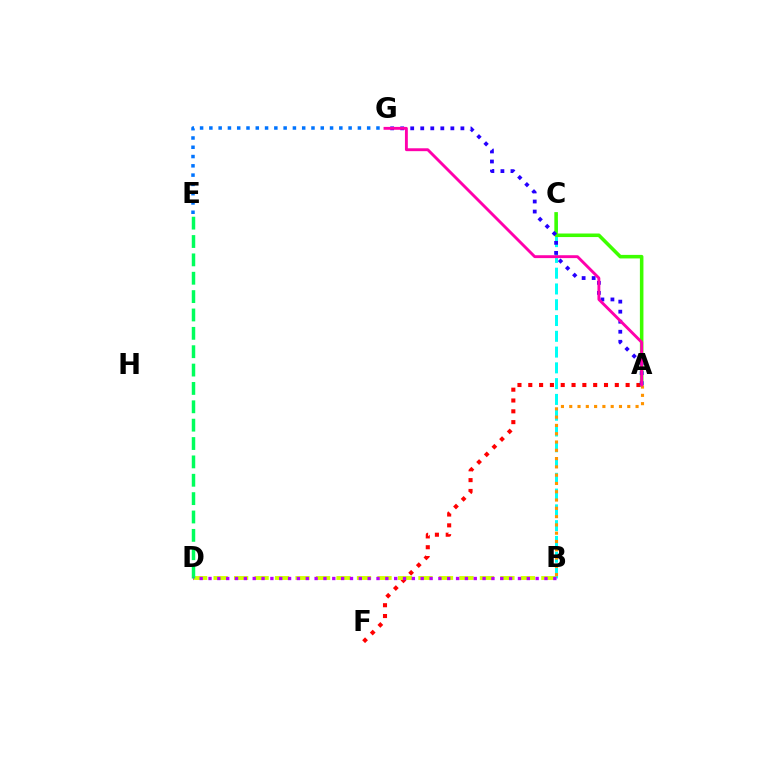{('B', 'C'): [{'color': '#00fff6', 'line_style': 'dashed', 'thickness': 2.14}], ('A', 'F'): [{'color': '#ff0000', 'line_style': 'dotted', 'thickness': 2.94}], ('E', 'G'): [{'color': '#0074ff', 'line_style': 'dotted', 'thickness': 2.52}], ('A', 'C'): [{'color': '#3dff00', 'line_style': 'solid', 'thickness': 2.56}], ('B', 'D'): [{'color': '#d1ff00', 'line_style': 'dashed', 'thickness': 2.78}, {'color': '#b900ff', 'line_style': 'dotted', 'thickness': 2.4}], ('A', 'G'): [{'color': '#2500ff', 'line_style': 'dotted', 'thickness': 2.73}, {'color': '#ff00ac', 'line_style': 'solid', 'thickness': 2.07}], ('D', 'E'): [{'color': '#00ff5c', 'line_style': 'dashed', 'thickness': 2.49}], ('A', 'B'): [{'color': '#ff9400', 'line_style': 'dotted', 'thickness': 2.25}]}